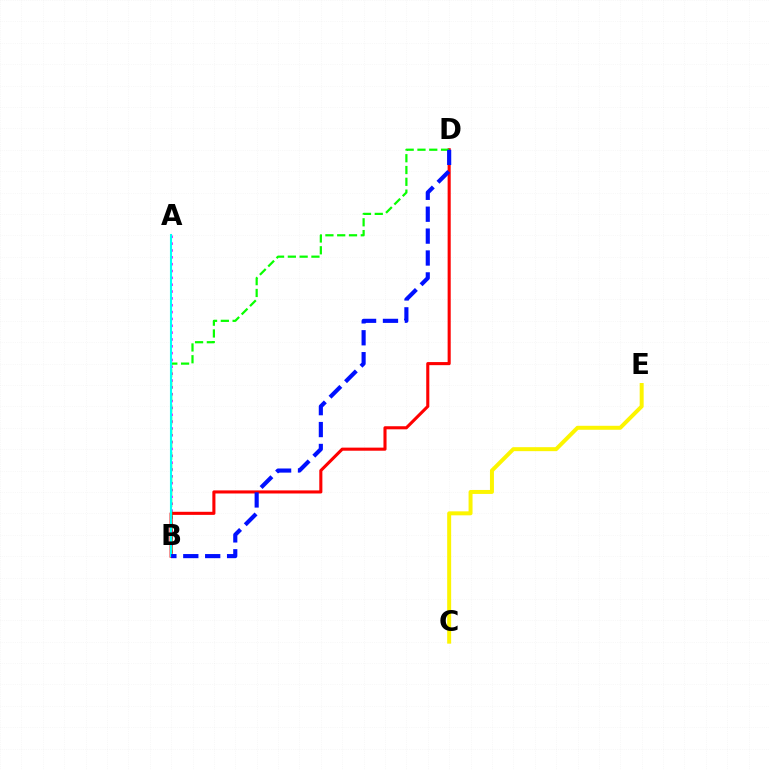{('A', 'B'): [{'color': '#ee00ff', 'line_style': 'dotted', 'thickness': 1.86}, {'color': '#00fff6', 'line_style': 'solid', 'thickness': 1.51}], ('B', 'D'): [{'color': '#ff0000', 'line_style': 'solid', 'thickness': 2.22}, {'color': '#08ff00', 'line_style': 'dashed', 'thickness': 1.6}, {'color': '#0010ff', 'line_style': 'dashed', 'thickness': 2.98}], ('C', 'E'): [{'color': '#fcf500', 'line_style': 'solid', 'thickness': 2.86}]}